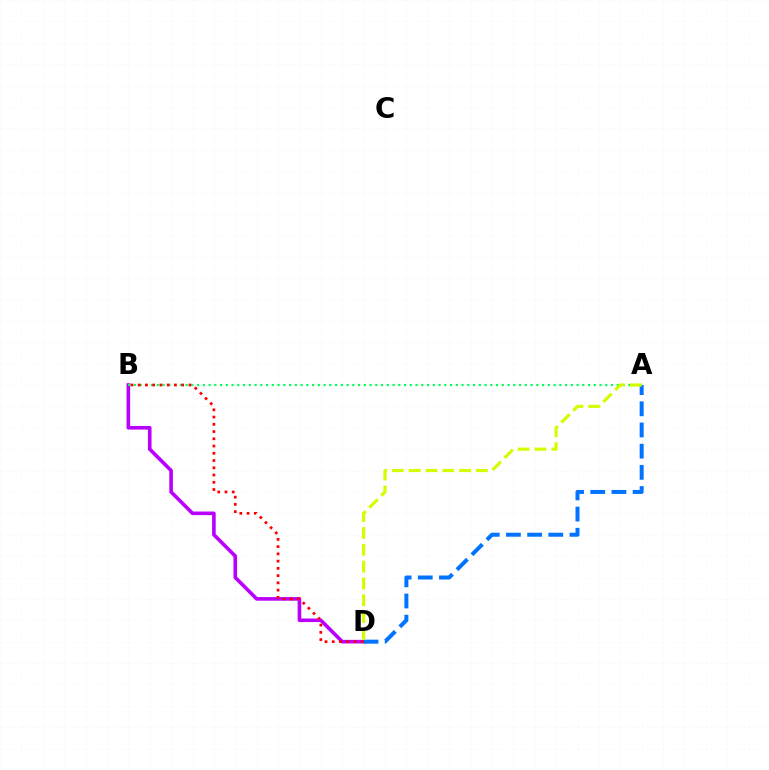{('B', 'D'): [{'color': '#b900ff', 'line_style': 'solid', 'thickness': 2.6}, {'color': '#ff0000', 'line_style': 'dotted', 'thickness': 1.97}], ('A', 'B'): [{'color': '#00ff5c', 'line_style': 'dotted', 'thickness': 1.56}], ('A', 'D'): [{'color': '#0074ff', 'line_style': 'dashed', 'thickness': 2.88}, {'color': '#d1ff00', 'line_style': 'dashed', 'thickness': 2.29}]}